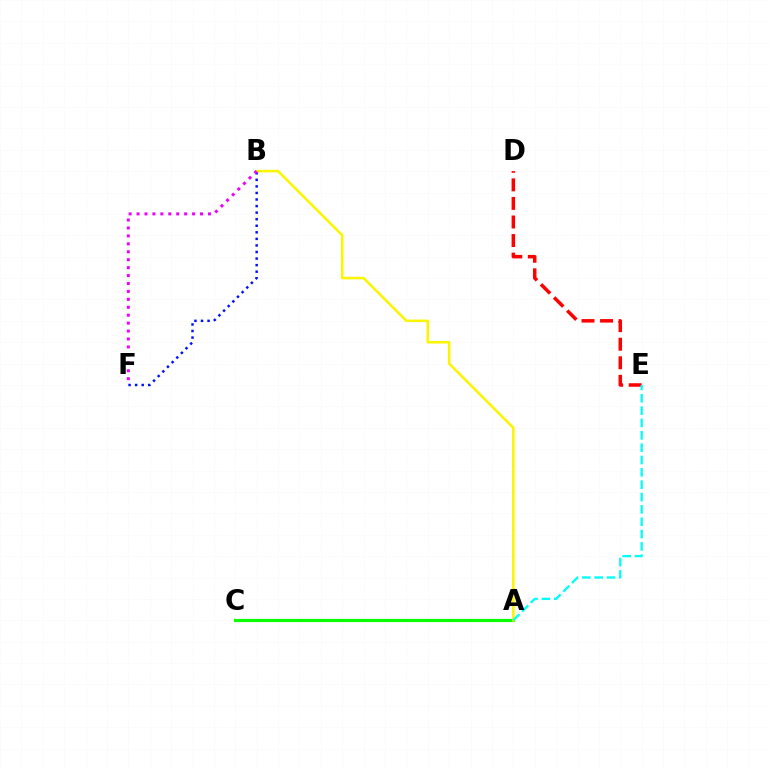{('A', 'C'): [{'color': '#08ff00', 'line_style': 'solid', 'thickness': 2.25}], ('D', 'E'): [{'color': '#ff0000', 'line_style': 'dashed', 'thickness': 2.52}], ('B', 'F'): [{'color': '#0010ff', 'line_style': 'dotted', 'thickness': 1.78}, {'color': '#ee00ff', 'line_style': 'dotted', 'thickness': 2.15}], ('A', 'B'): [{'color': '#fcf500', 'line_style': 'solid', 'thickness': 1.85}], ('A', 'E'): [{'color': '#00fff6', 'line_style': 'dashed', 'thickness': 1.68}]}